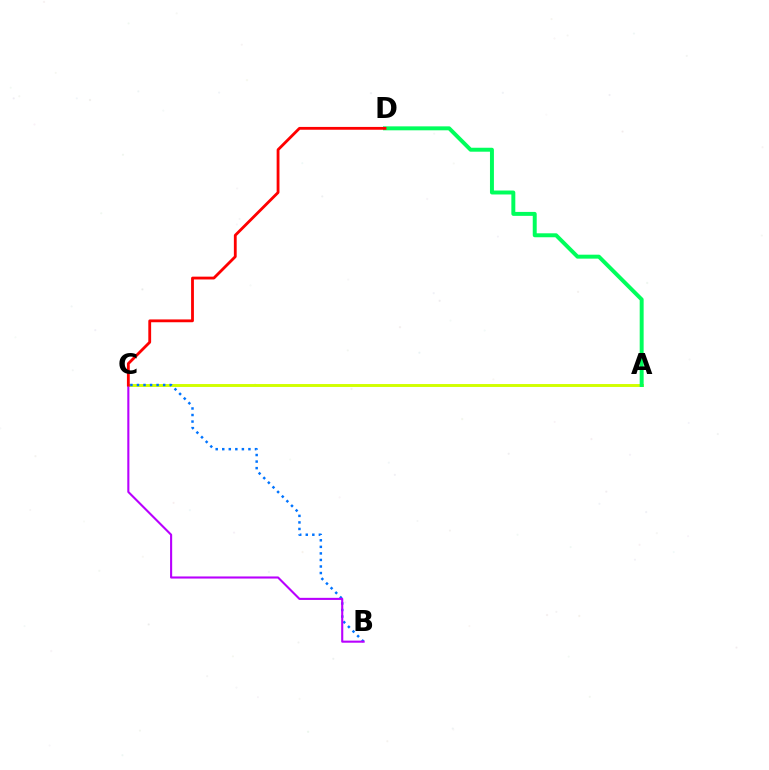{('A', 'C'): [{'color': '#d1ff00', 'line_style': 'solid', 'thickness': 2.11}], ('B', 'C'): [{'color': '#0074ff', 'line_style': 'dotted', 'thickness': 1.78}, {'color': '#b900ff', 'line_style': 'solid', 'thickness': 1.51}], ('A', 'D'): [{'color': '#00ff5c', 'line_style': 'solid', 'thickness': 2.84}], ('C', 'D'): [{'color': '#ff0000', 'line_style': 'solid', 'thickness': 2.03}]}